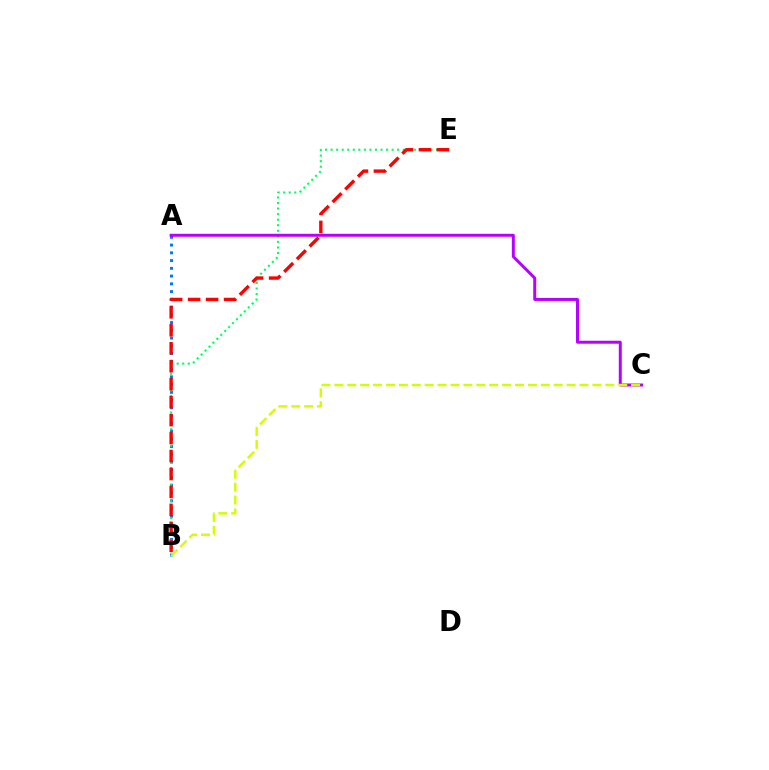{('A', 'B'): [{'color': '#0074ff', 'line_style': 'dotted', 'thickness': 2.11}], ('B', 'E'): [{'color': '#00ff5c', 'line_style': 'dotted', 'thickness': 1.51}, {'color': '#ff0000', 'line_style': 'dashed', 'thickness': 2.44}], ('A', 'C'): [{'color': '#b900ff', 'line_style': 'solid', 'thickness': 2.14}], ('B', 'C'): [{'color': '#d1ff00', 'line_style': 'dashed', 'thickness': 1.75}]}